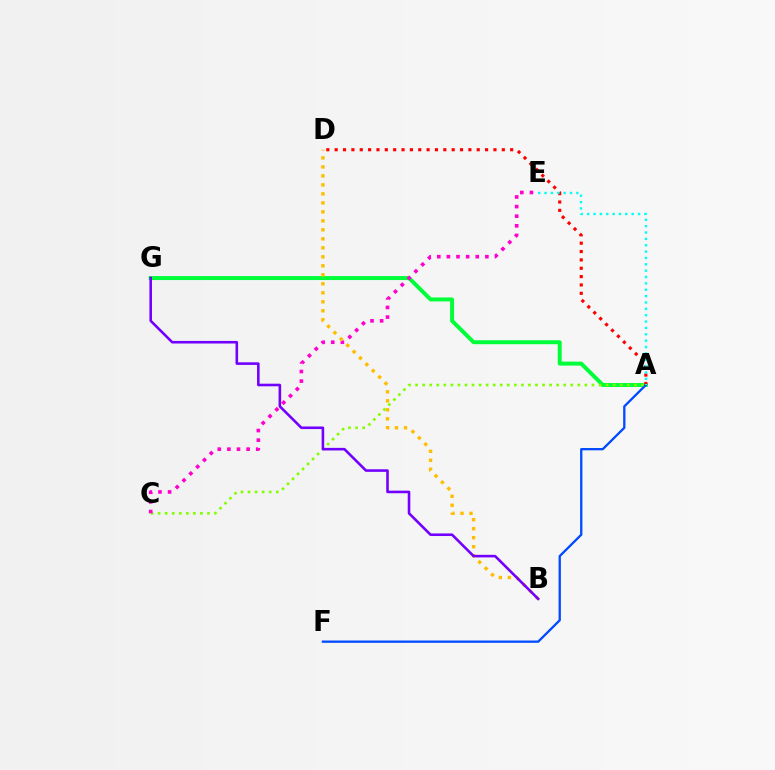{('A', 'G'): [{'color': '#00ff39', 'line_style': 'solid', 'thickness': 2.85}], ('A', 'F'): [{'color': '#004bff', 'line_style': 'solid', 'thickness': 1.66}], ('A', 'D'): [{'color': '#ff0000', 'line_style': 'dotted', 'thickness': 2.27}], ('A', 'C'): [{'color': '#84ff00', 'line_style': 'dotted', 'thickness': 1.92}], ('C', 'E'): [{'color': '#ff00cf', 'line_style': 'dotted', 'thickness': 2.61}], ('B', 'D'): [{'color': '#ffbd00', 'line_style': 'dotted', 'thickness': 2.44}], ('B', 'G'): [{'color': '#7200ff', 'line_style': 'solid', 'thickness': 1.87}], ('A', 'E'): [{'color': '#00fff6', 'line_style': 'dotted', 'thickness': 1.73}]}